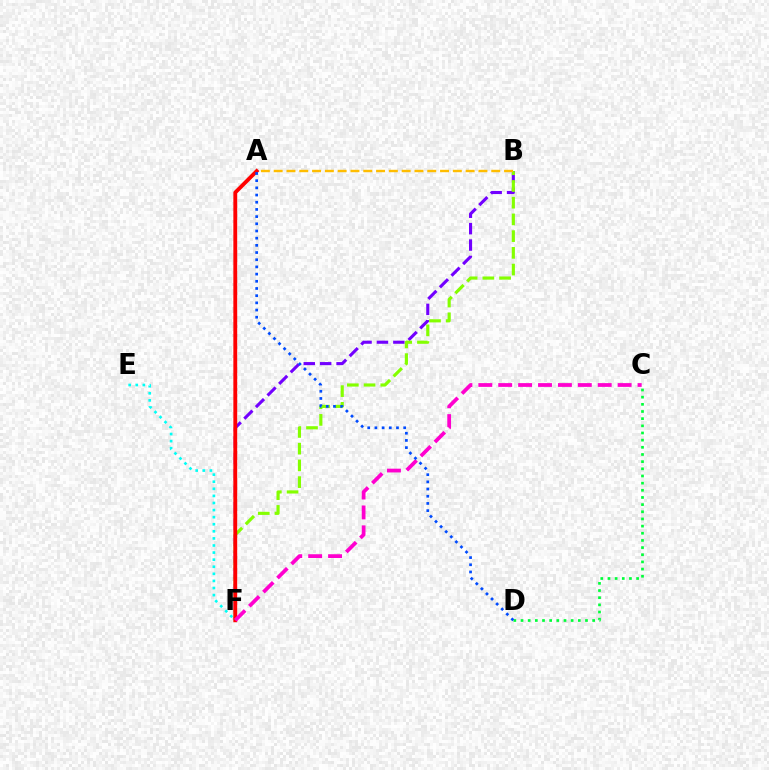{('B', 'F'): [{'color': '#7200ff', 'line_style': 'dashed', 'thickness': 2.23}, {'color': '#84ff00', 'line_style': 'dashed', 'thickness': 2.27}], ('A', 'B'): [{'color': '#ffbd00', 'line_style': 'dashed', 'thickness': 1.74}], ('A', 'F'): [{'color': '#ff0000', 'line_style': 'solid', 'thickness': 2.77}], ('C', 'D'): [{'color': '#00ff39', 'line_style': 'dotted', 'thickness': 1.95}], ('E', 'F'): [{'color': '#00fff6', 'line_style': 'dotted', 'thickness': 1.93}], ('C', 'F'): [{'color': '#ff00cf', 'line_style': 'dashed', 'thickness': 2.7}], ('A', 'D'): [{'color': '#004bff', 'line_style': 'dotted', 'thickness': 1.95}]}